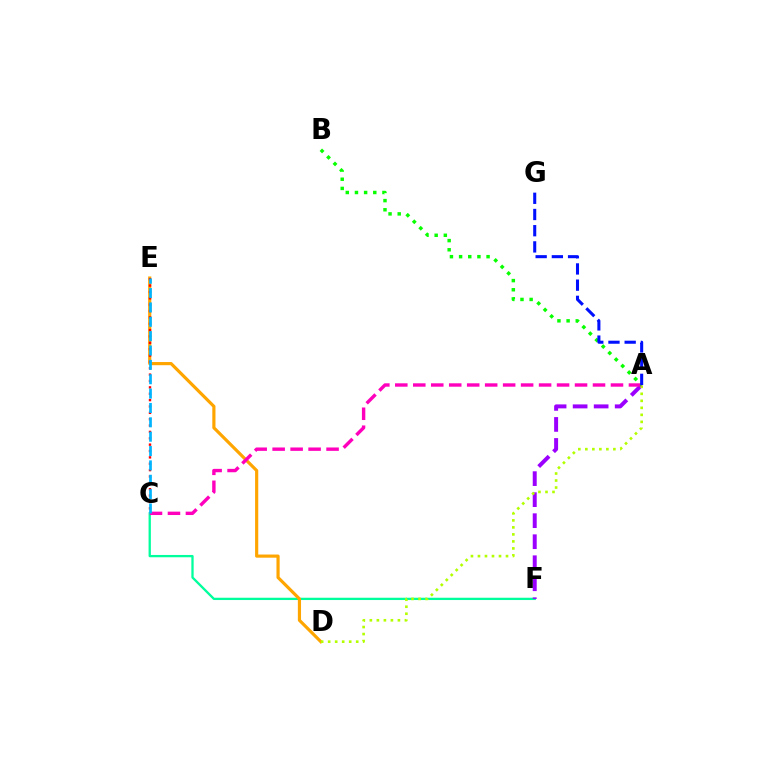{('C', 'F'): [{'color': '#00ff9d', 'line_style': 'solid', 'thickness': 1.66}], ('A', 'F'): [{'color': '#9b00ff', 'line_style': 'dashed', 'thickness': 2.86}], ('D', 'E'): [{'color': '#ffa500', 'line_style': 'solid', 'thickness': 2.28}], ('A', 'D'): [{'color': '#b3ff00', 'line_style': 'dotted', 'thickness': 1.9}], ('A', 'C'): [{'color': '#ff00bd', 'line_style': 'dashed', 'thickness': 2.44}], ('C', 'E'): [{'color': '#ff0000', 'line_style': 'dotted', 'thickness': 1.73}, {'color': '#00b5ff', 'line_style': 'dashed', 'thickness': 1.95}], ('A', 'B'): [{'color': '#08ff00', 'line_style': 'dotted', 'thickness': 2.49}], ('A', 'G'): [{'color': '#0010ff', 'line_style': 'dashed', 'thickness': 2.2}]}